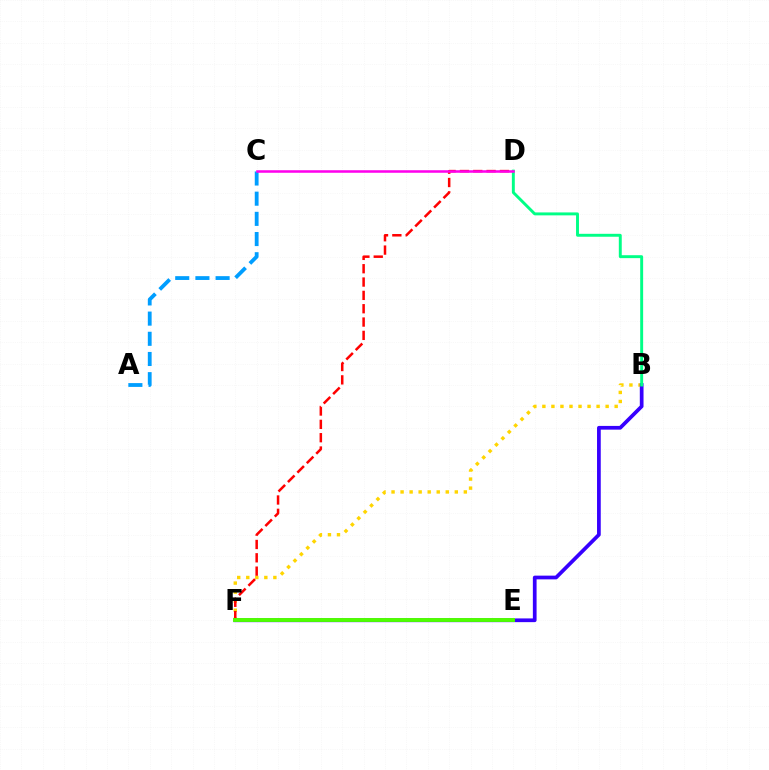{('B', 'F'): [{'color': '#ffd500', 'line_style': 'dotted', 'thickness': 2.46}, {'color': '#3700ff', 'line_style': 'solid', 'thickness': 2.68}], ('A', 'C'): [{'color': '#009eff', 'line_style': 'dashed', 'thickness': 2.74}], ('D', 'F'): [{'color': '#ff0000', 'line_style': 'dashed', 'thickness': 1.81}], ('B', 'D'): [{'color': '#00ff86', 'line_style': 'solid', 'thickness': 2.11}], ('E', 'F'): [{'color': '#4fff00', 'line_style': 'solid', 'thickness': 2.8}], ('C', 'D'): [{'color': '#ff00ed', 'line_style': 'solid', 'thickness': 1.83}]}